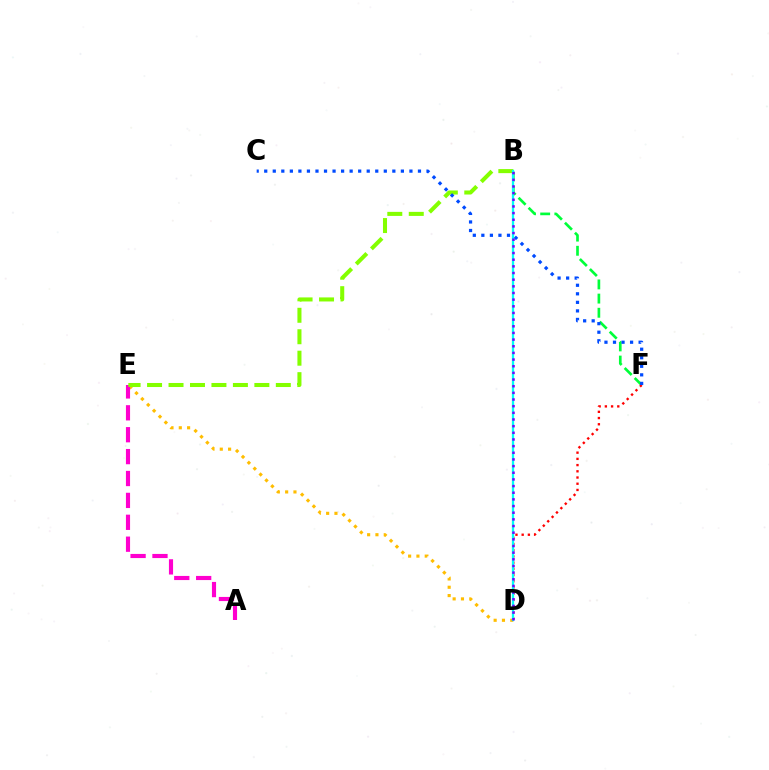{('B', 'F'): [{'color': '#00ff39', 'line_style': 'dashed', 'thickness': 1.92}], ('D', 'E'): [{'color': '#ffbd00', 'line_style': 'dotted', 'thickness': 2.26}], ('A', 'E'): [{'color': '#ff00cf', 'line_style': 'dashed', 'thickness': 2.97}], ('B', 'E'): [{'color': '#84ff00', 'line_style': 'dashed', 'thickness': 2.92}], ('D', 'F'): [{'color': '#ff0000', 'line_style': 'dotted', 'thickness': 1.69}], ('C', 'F'): [{'color': '#004bff', 'line_style': 'dotted', 'thickness': 2.32}], ('B', 'D'): [{'color': '#00fff6', 'line_style': 'solid', 'thickness': 1.65}, {'color': '#7200ff', 'line_style': 'dotted', 'thickness': 1.81}]}